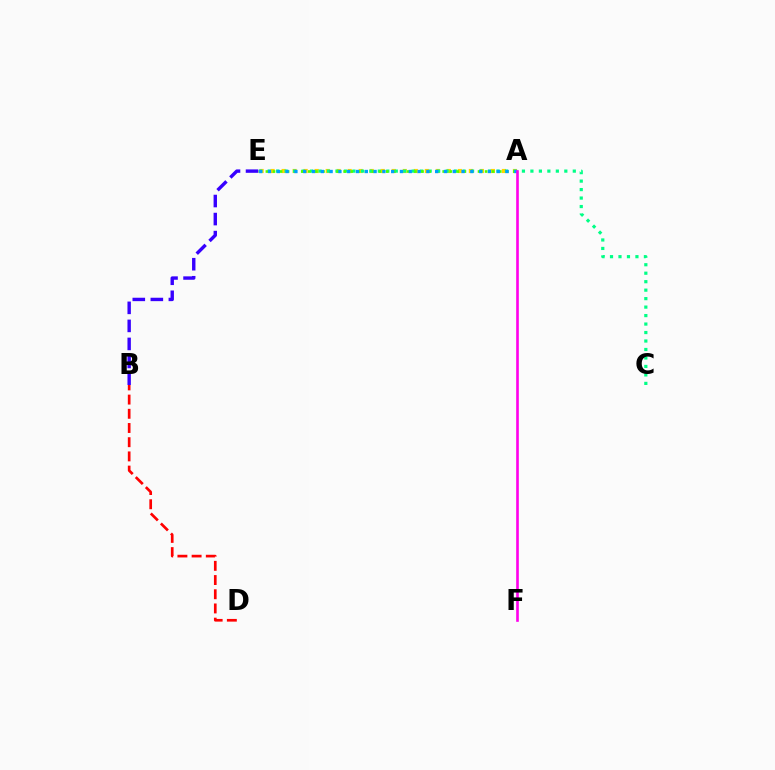{('A', 'E'): [{'color': '#ffd500', 'line_style': 'dotted', 'thickness': 2.99}, {'color': '#4fff00', 'line_style': 'dotted', 'thickness': 1.92}, {'color': '#009eff', 'line_style': 'dotted', 'thickness': 2.39}], ('C', 'E'): [{'color': '#00ff86', 'line_style': 'dotted', 'thickness': 2.3}], ('B', 'D'): [{'color': '#ff0000', 'line_style': 'dashed', 'thickness': 1.93}], ('B', 'E'): [{'color': '#3700ff', 'line_style': 'dashed', 'thickness': 2.45}], ('A', 'F'): [{'color': '#ff00ed', 'line_style': 'solid', 'thickness': 1.9}]}